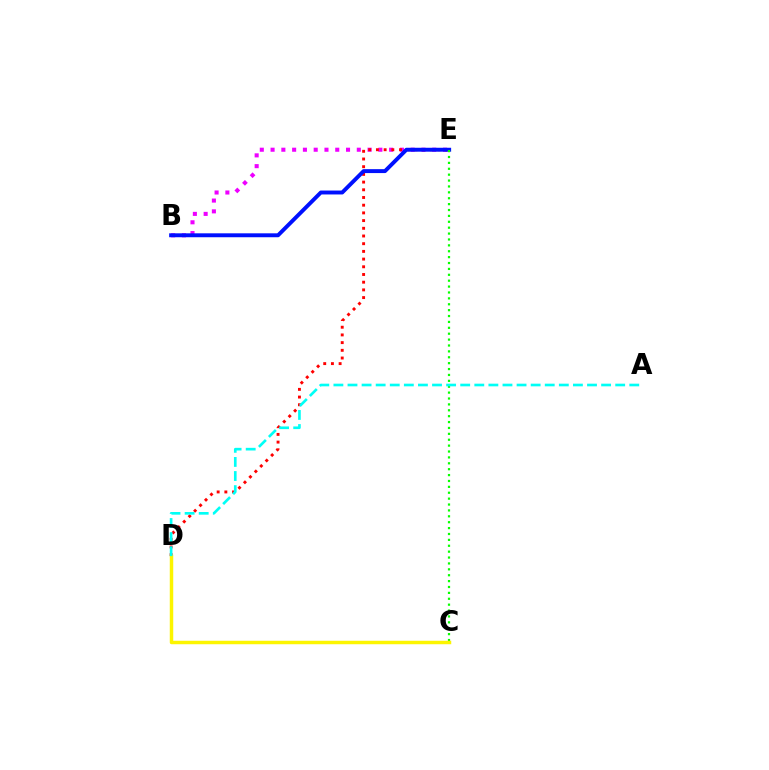{('B', 'E'): [{'color': '#ee00ff', 'line_style': 'dotted', 'thickness': 2.93}, {'color': '#0010ff', 'line_style': 'solid', 'thickness': 2.82}], ('D', 'E'): [{'color': '#ff0000', 'line_style': 'dotted', 'thickness': 2.09}], ('C', 'E'): [{'color': '#08ff00', 'line_style': 'dotted', 'thickness': 1.6}], ('C', 'D'): [{'color': '#fcf500', 'line_style': 'solid', 'thickness': 2.5}], ('A', 'D'): [{'color': '#00fff6', 'line_style': 'dashed', 'thickness': 1.91}]}